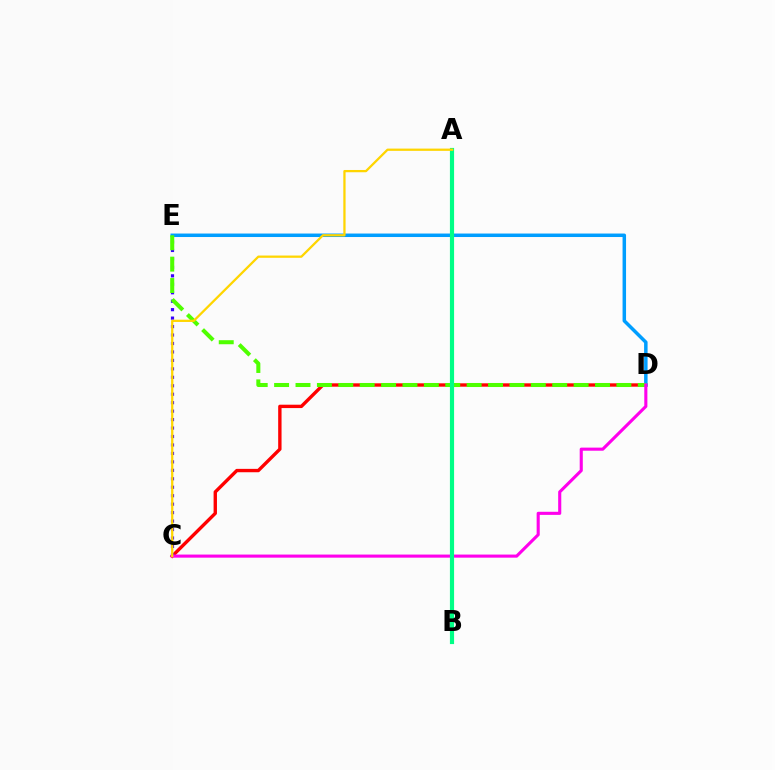{('C', 'D'): [{'color': '#ff0000', 'line_style': 'solid', 'thickness': 2.43}, {'color': '#ff00ed', 'line_style': 'solid', 'thickness': 2.23}], ('D', 'E'): [{'color': '#009eff', 'line_style': 'solid', 'thickness': 2.51}, {'color': '#4fff00', 'line_style': 'dashed', 'thickness': 2.91}], ('C', 'E'): [{'color': '#3700ff', 'line_style': 'dotted', 'thickness': 2.3}], ('A', 'B'): [{'color': '#00ff86', 'line_style': 'solid', 'thickness': 3.0}], ('A', 'C'): [{'color': '#ffd500', 'line_style': 'solid', 'thickness': 1.63}]}